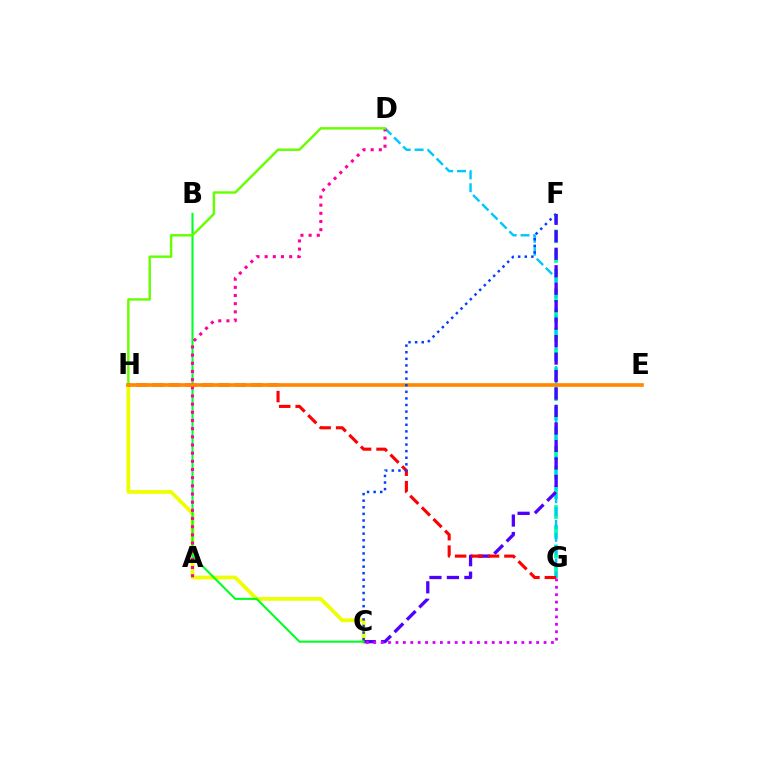{('F', 'G'): [{'color': '#00ffaf', 'line_style': 'dashed', 'thickness': 2.68}], ('C', 'H'): [{'color': '#eeff00', 'line_style': 'solid', 'thickness': 2.7}], ('D', 'G'): [{'color': '#00c7ff', 'line_style': 'dashed', 'thickness': 1.74}], ('C', 'F'): [{'color': '#4f00ff', 'line_style': 'dashed', 'thickness': 2.37}, {'color': '#003fff', 'line_style': 'dotted', 'thickness': 1.79}], ('B', 'C'): [{'color': '#00ff27', 'line_style': 'solid', 'thickness': 1.51}], ('A', 'D'): [{'color': '#ff00a0', 'line_style': 'dotted', 'thickness': 2.22}], ('D', 'H'): [{'color': '#66ff00', 'line_style': 'solid', 'thickness': 1.74}], ('C', 'G'): [{'color': '#d600ff', 'line_style': 'dotted', 'thickness': 2.01}], ('G', 'H'): [{'color': '#ff0000', 'line_style': 'dashed', 'thickness': 2.23}], ('E', 'H'): [{'color': '#ff8800', 'line_style': 'solid', 'thickness': 2.63}]}